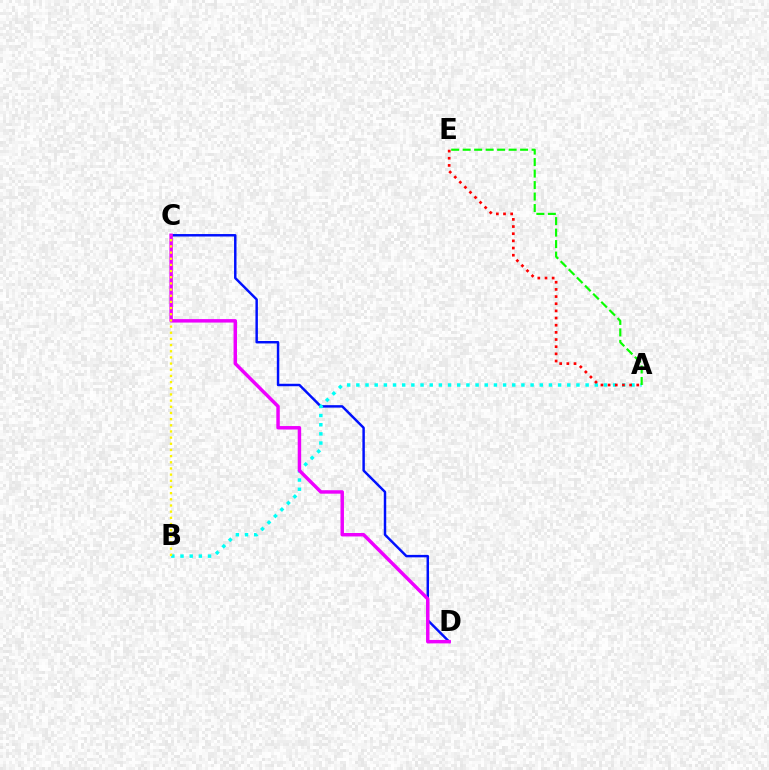{('C', 'D'): [{'color': '#0010ff', 'line_style': 'solid', 'thickness': 1.77}, {'color': '#ee00ff', 'line_style': 'solid', 'thickness': 2.49}], ('A', 'B'): [{'color': '#00fff6', 'line_style': 'dotted', 'thickness': 2.49}], ('A', 'E'): [{'color': '#08ff00', 'line_style': 'dashed', 'thickness': 1.56}, {'color': '#ff0000', 'line_style': 'dotted', 'thickness': 1.95}], ('B', 'C'): [{'color': '#fcf500', 'line_style': 'dotted', 'thickness': 1.68}]}